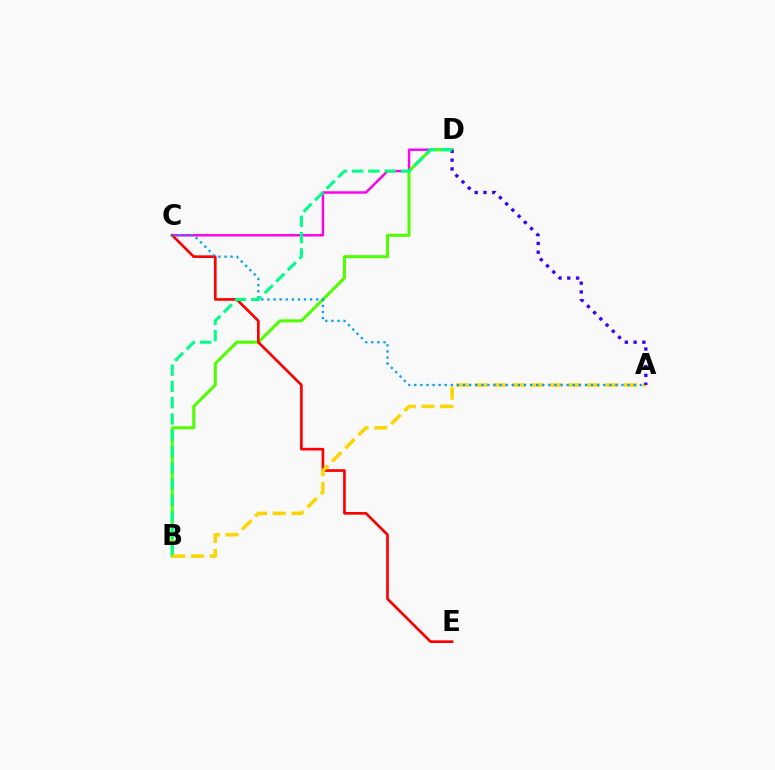{('C', 'D'): [{'color': '#ff00ed', 'line_style': 'solid', 'thickness': 1.76}], ('B', 'D'): [{'color': '#4fff00', 'line_style': 'solid', 'thickness': 2.17}, {'color': '#00ff86', 'line_style': 'dashed', 'thickness': 2.21}], ('C', 'E'): [{'color': '#ff0000', 'line_style': 'solid', 'thickness': 1.92}], ('A', 'B'): [{'color': '#ffd500', 'line_style': 'dashed', 'thickness': 2.54}], ('A', 'C'): [{'color': '#009eff', 'line_style': 'dotted', 'thickness': 1.66}], ('A', 'D'): [{'color': '#3700ff', 'line_style': 'dotted', 'thickness': 2.38}]}